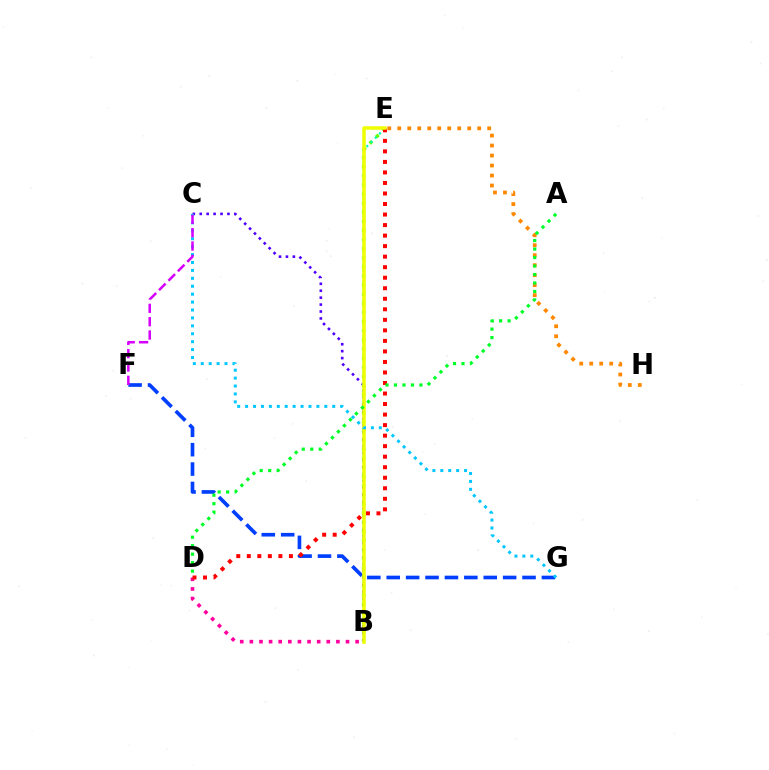{('F', 'G'): [{'color': '#003fff', 'line_style': 'dashed', 'thickness': 2.64}], ('B', 'E'): [{'color': '#66ff00', 'line_style': 'dotted', 'thickness': 2.48}, {'color': '#00ffaf', 'line_style': 'dotted', 'thickness': 1.63}, {'color': '#eeff00', 'line_style': 'solid', 'thickness': 2.52}], ('B', 'D'): [{'color': '#ff00a0', 'line_style': 'dotted', 'thickness': 2.61}], ('B', 'C'): [{'color': '#4f00ff', 'line_style': 'dotted', 'thickness': 1.88}], ('D', 'E'): [{'color': '#ff0000', 'line_style': 'dotted', 'thickness': 2.86}], ('E', 'H'): [{'color': '#ff8800', 'line_style': 'dotted', 'thickness': 2.71}], ('C', 'G'): [{'color': '#00c7ff', 'line_style': 'dotted', 'thickness': 2.15}], ('A', 'D'): [{'color': '#00ff27', 'line_style': 'dotted', 'thickness': 2.31}], ('C', 'F'): [{'color': '#d600ff', 'line_style': 'dashed', 'thickness': 1.81}]}